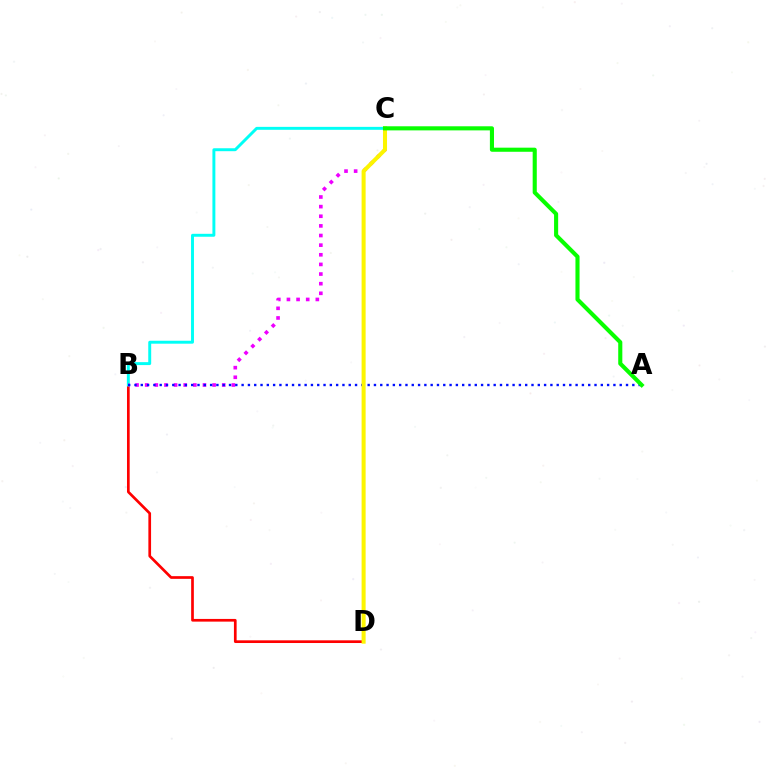{('B', 'D'): [{'color': '#ff0000', 'line_style': 'solid', 'thickness': 1.94}], ('B', 'C'): [{'color': '#00fff6', 'line_style': 'solid', 'thickness': 2.11}, {'color': '#ee00ff', 'line_style': 'dotted', 'thickness': 2.62}], ('A', 'B'): [{'color': '#0010ff', 'line_style': 'dotted', 'thickness': 1.71}], ('C', 'D'): [{'color': '#fcf500', 'line_style': 'solid', 'thickness': 2.9}], ('A', 'C'): [{'color': '#08ff00', 'line_style': 'solid', 'thickness': 2.95}]}